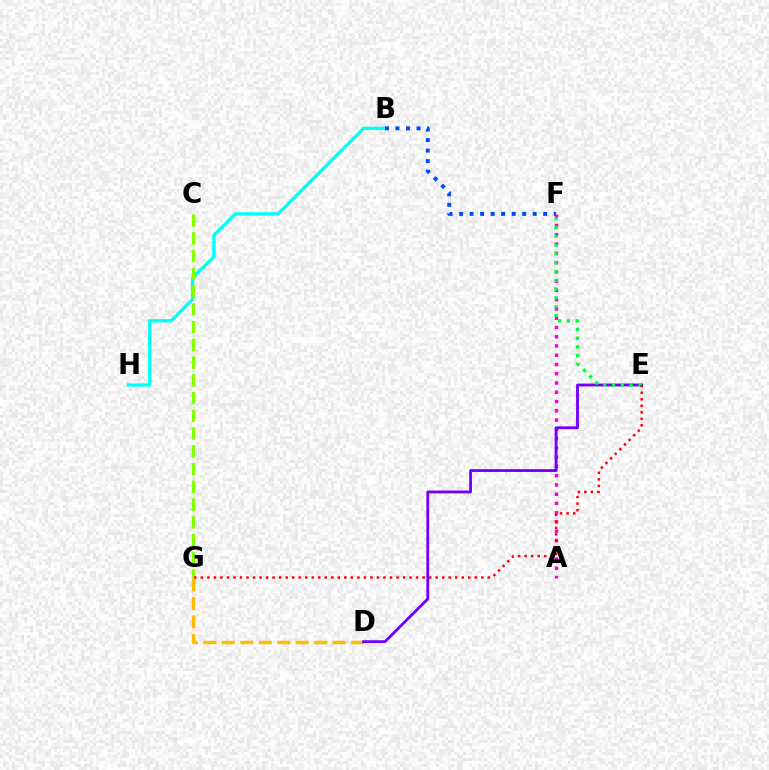{('B', 'H'): [{'color': '#00fff6', 'line_style': 'solid', 'thickness': 2.33}], ('A', 'F'): [{'color': '#ff00cf', 'line_style': 'dotted', 'thickness': 2.52}], ('C', 'G'): [{'color': '#84ff00', 'line_style': 'dashed', 'thickness': 2.41}], ('D', 'G'): [{'color': '#ffbd00', 'line_style': 'dashed', 'thickness': 2.51}], ('D', 'E'): [{'color': '#7200ff', 'line_style': 'solid', 'thickness': 2.05}], ('B', 'F'): [{'color': '#004bff', 'line_style': 'dotted', 'thickness': 2.86}], ('E', 'F'): [{'color': '#00ff39', 'line_style': 'dotted', 'thickness': 2.39}], ('E', 'G'): [{'color': '#ff0000', 'line_style': 'dotted', 'thickness': 1.77}]}